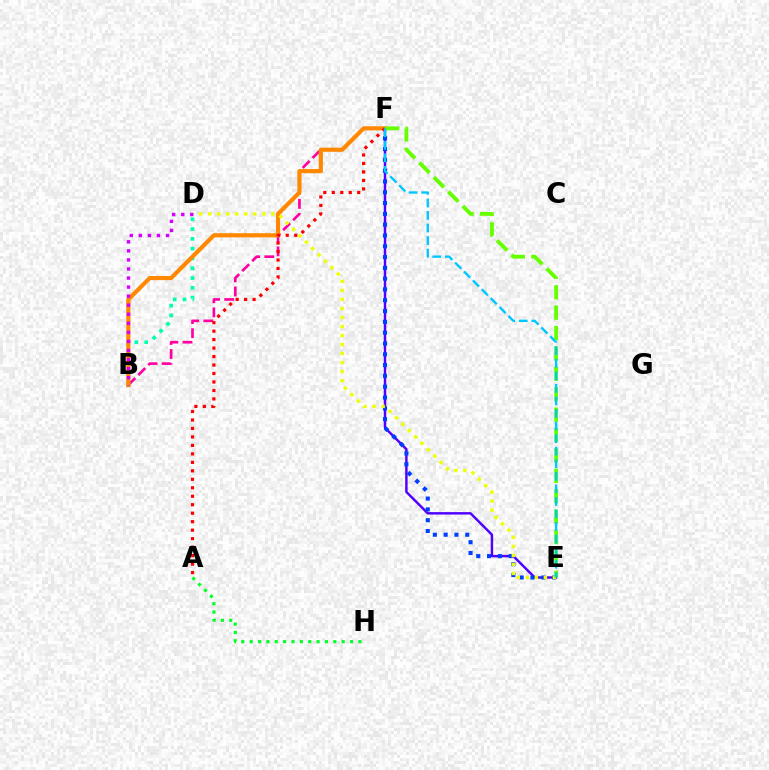{('E', 'F'): [{'color': '#4f00ff', 'line_style': 'solid', 'thickness': 1.76}, {'color': '#003fff', 'line_style': 'dotted', 'thickness': 2.93}, {'color': '#66ff00', 'line_style': 'dashed', 'thickness': 2.77}, {'color': '#00c7ff', 'line_style': 'dashed', 'thickness': 1.71}], ('B', 'F'): [{'color': '#ff00a0', 'line_style': 'dashed', 'thickness': 1.91}, {'color': '#ff8800', 'line_style': 'solid', 'thickness': 2.99}], ('B', 'D'): [{'color': '#00ffaf', 'line_style': 'dotted', 'thickness': 2.66}, {'color': '#d600ff', 'line_style': 'dotted', 'thickness': 2.46}], ('D', 'E'): [{'color': '#eeff00', 'line_style': 'dotted', 'thickness': 2.45}], ('A', 'F'): [{'color': '#ff0000', 'line_style': 'dotted', 'thickness': 2.3}], ('A', 'H'): [{'color': '#00ff27', 'line_style': 'dotted', 'thickness': 2.27}]}